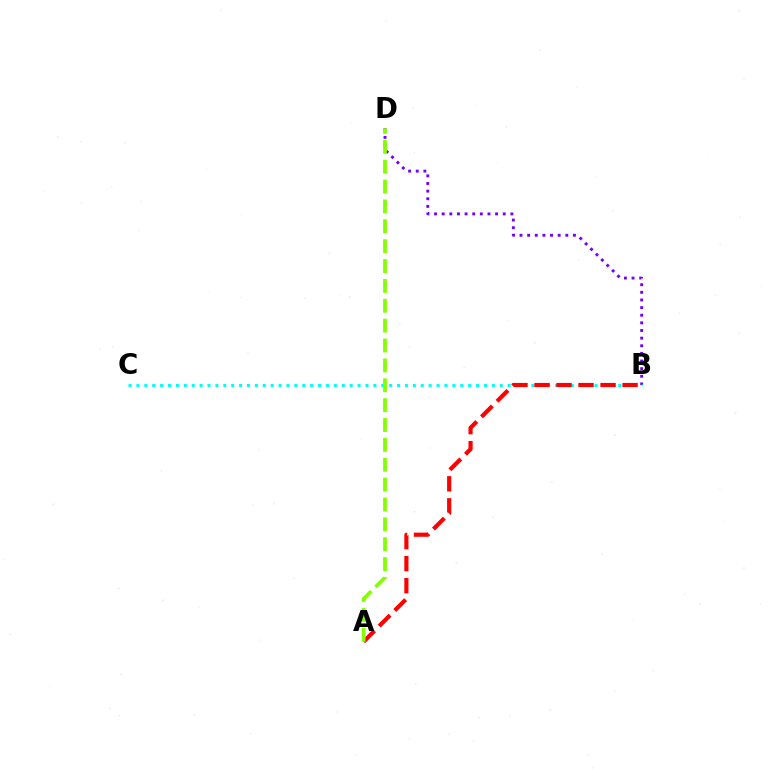{('B', 'D'): [{'color': '#7200ff', 'line_style': 'dotted', 'thickness': 2.07}], ('B', 'C'): [{'color': '#00fff6', 'line_style': 'dotted', 'thickness': 2.15}], ('A', 'B'): [{'color': '#ff0000', 'line_style': 'dashed', 'thickness': 2.99}], ('A', 'D'): [{'color': '#84ff00', 'line_style': 'dashed', 'thickness': 2.7}]}